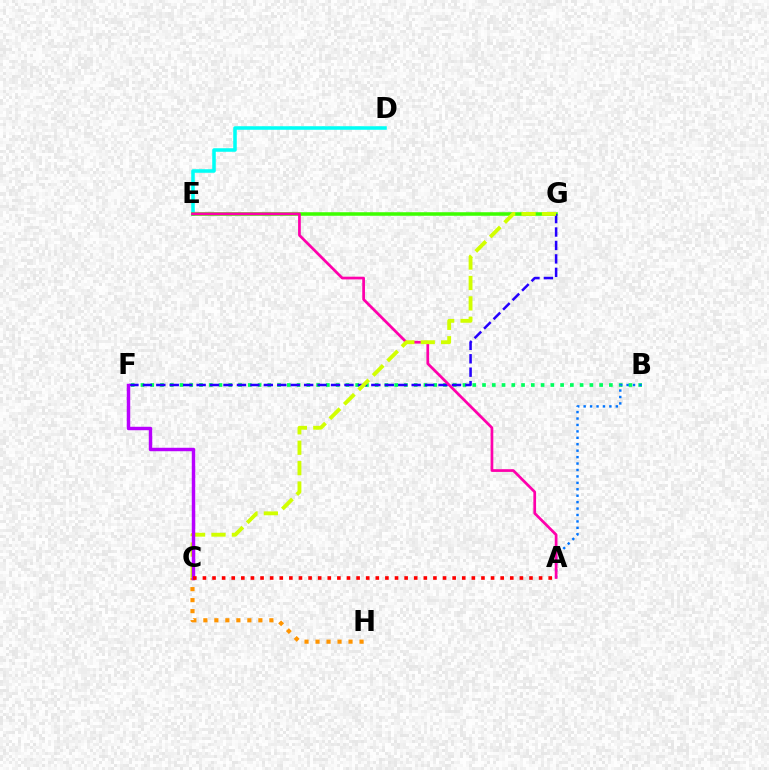{('B', 'F'): [{'color': '#00ff5c', 'line_style': 'dotted', 'thickness': 2.65}], ('D', 'E'): [{'color': '#00fff6', 'line_style': 'solid', 'thickness': 2.55}], ('E', 'G'): [{'color': '#3dff00', 'line_style': 'solid', 'thickness': 2.55}], ('C', 'H'): [{'color': '#ff9400', 'line_style': 'dotted', 'thickness': 2.99}], ('F', 'G'): [{'color': '#2500ff', 'line_style': 'dashed', 'thickness': 1.83}], ('A', 'B'): [{'color': '#0074ff', 'line_style': 'dotted', 'thickness': 1.75}], ('A', 'E'): [{'color': '#ff00ac', 'line_style': 'solid', 'thickness': 1.96}], ('C', 'G'): [{'color': '#d1ff00', 'line_style': 'dashed', 'thickness': 2.77}], ('C', 'F'): [{'color': '#b900ff', 'line_style': 'solid', 'thickness': 2.48}], ('A', 'C'): [{'color': '#ff0000', 'line_style': 'dotted', 'thickness': 2.61}]}